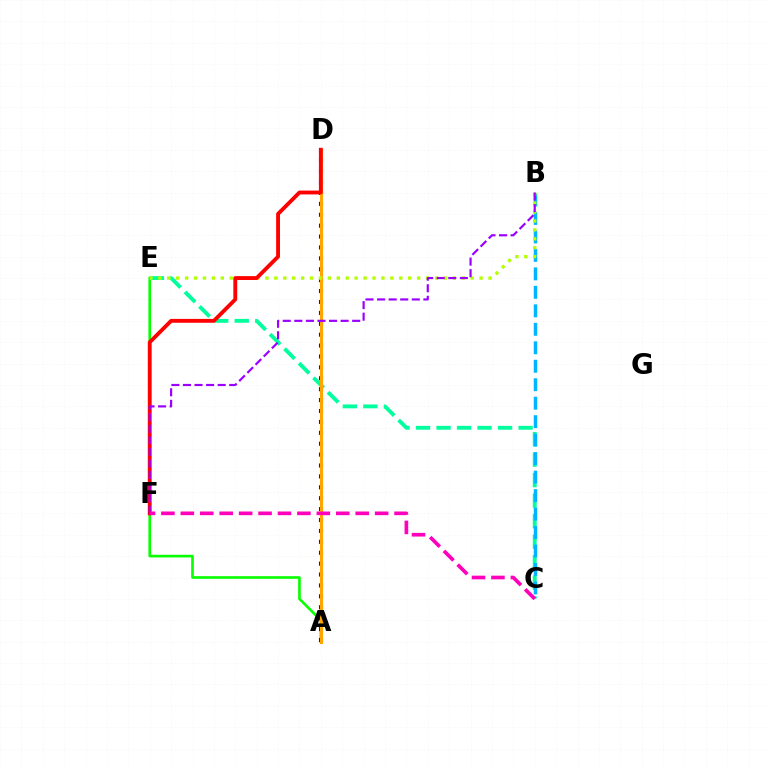{('A', 'E'): [{'color': '#08ff00', 'line_style': 'solid', 'thickness': 1.9}], ('A', 'D'): [{'color': '#0010ff', 'line_style': 'dotted', 'thickness': 2.96}, {'color': '#ffa500', 'line_style': 'solid', 'thickness': 2.18}], ('C', 'E'): [{'color': '#00ff9d', 'line_style': 'dashed', 'thickness': 2.79}], ('B', 'C'): [{'color': '#00b5ff', 'line_style': 'dashed', 'thickness': 2.51}], ('B', 'E'): [{'color': '#b3ff00', 'line_style': 'dotted', 'thickness': 2.42}], ('D', 'F'): [{'color': '#ff0000', 'line_style': 'solid', 'thickness': 2.78}], ('B', 'F'): [{'color': '#9b00ff', 'line_style': 'dashed', 'thickness': 1.57}], ('C', 'F'): [{'color': '#ff00bd', 'line_style': 'dashed', 'thickness': 2.64}]}